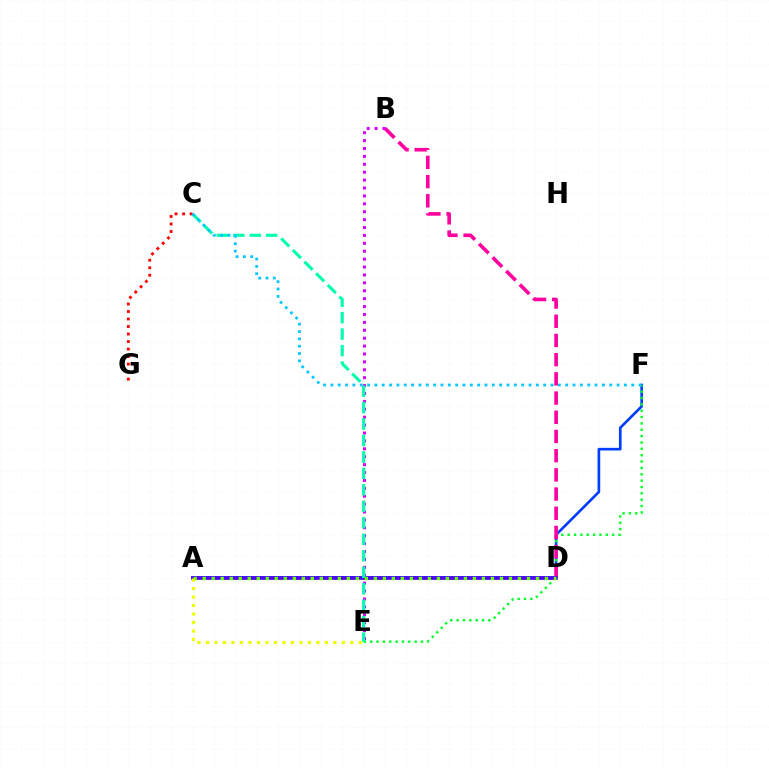{('A', 'D'): [{'color': '#ff8800', 'line_style': 'dashed', 'thickness': 1.92}, {'color': '#4f00ff', 'line_style': 'solid', 'thickness': 2.65}, {'color': '#66ff00', 'line_style': 'dotted', 'thickness': 2.45}], ('A', 'F'): [{'color': '#003fff', 'line_style': 'solid', 'thickness': 1.92}], ('E', 'F'): [{'color': '#00ff27', 'line_style': 'dotted', 'thickness': 1.73}], ('B', 'D'): [{'color': '#ff00a0', 'line_style': 'dashed', 'thickness': 2.61}], ('B', 'E'): [{'color': '#d600ff', 'line_style': 'dotted', 'thickness': 2.15}], ('C', 'E'): [{'color': '#00ffaf', 'line_style': 'dashed', 'thickness': 2.24}], ('A', 'E'): [{'color': '#eeff00', 'line_style': 'dotted', 'thickness': 2.31}], ('C', 'G'): [{'color': '#ff0000', 'line_style': 'dotted', 'thickness': 2.04}], ('C', 'F'): [{'color': '#00c7ff', 'line_style': 'dotted', 'thickness': 1.99}]}